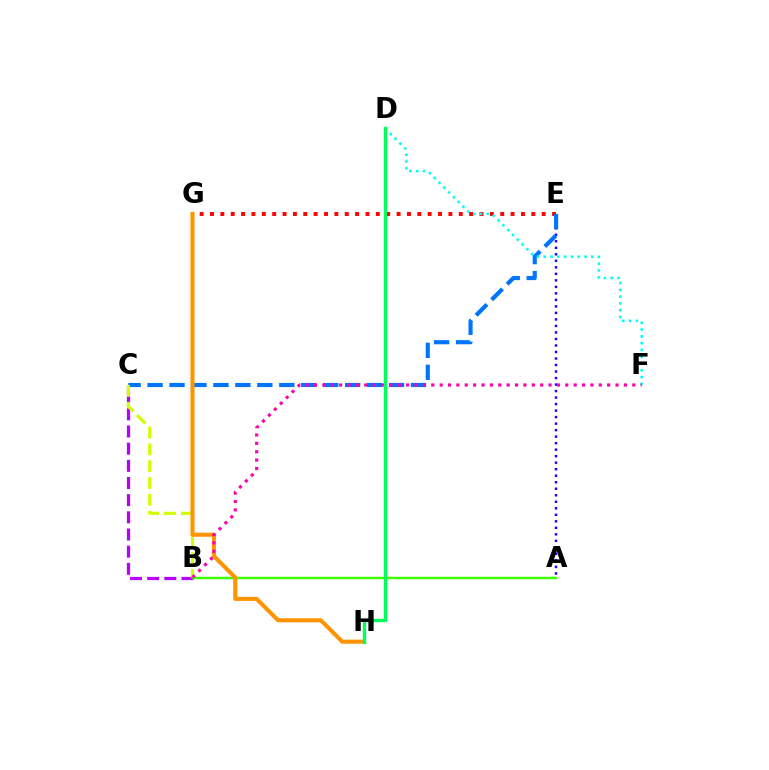{('B', 'C'): [{'color': '#b900ff', 'line_style': 'dashed', 'thickness': 2.33}, {'color': '#d1ff00', 'line_style': 'dashed', 'thickness': 2.29}], ('A', 'B'): [{'color': '#3dff00', 'line_style': 'solid', 'thickness': 1.78}], ('E', 'G'): [{'color': '#ff0000', 'line_style': 'dotted', 'thickness': 2.82}], ('A', 'E'): [{'color': '#2500ff', 'line_style': 'dotted', 'thickness': 1.77}], ('C', 'E'): [{'color': '#0074ff', 'line_style': 'dashed', 'thickness': 2.98}], ('D', 'F'): [{'color': '#00fff6', 'line_style': 'dotted', 'thickness': 1.85}], ('G', 'H'): [{'color': '#ff9400', 'line_style': 'solid', 'thickness': 2.93}], ('B', 'F'): [{'color': '#ff00ac', 'line_style': 'dotted', 'thickness': 2.28}], ('D', 'H'): [{'color': '#00ff5c', 'line_style': 'solid', 'thickness': 2.44}]}